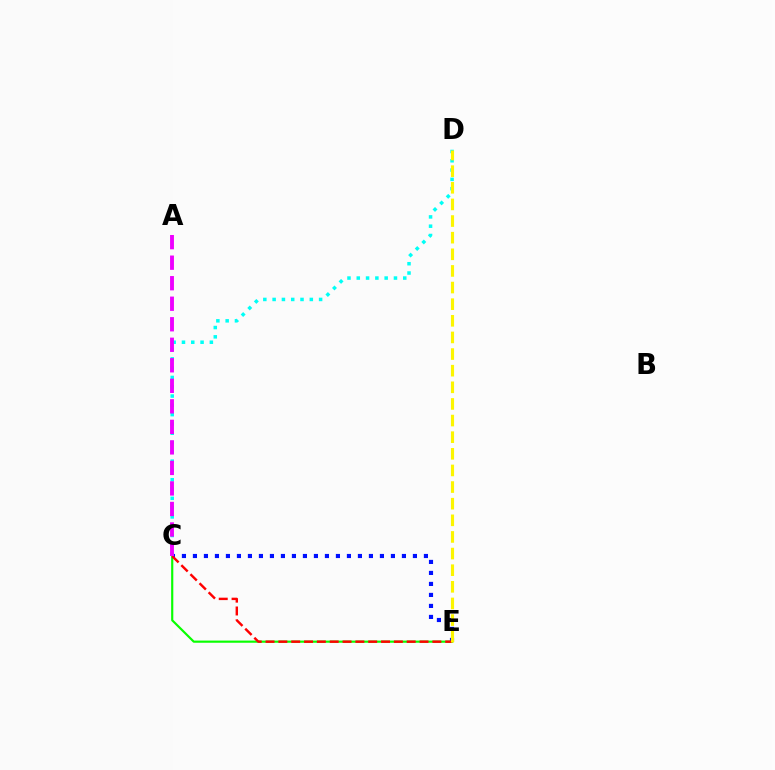{('C', 'E'): [{'color': '#08ff00', 'line_style': 'solid', 'thickness': 1.56}, {'color': '#0010ff', 'line_style': 'dotted', 'thickness': 2.99}, {'color': '#ff0000', 'line_style': 'dashed', 'thickness': 1.74}], ('C', 'D'): [{'color': '#00fff6', 'line_style': 'dotted', 'thickness': 2.53}], ('D', 'E'): [{'color': '#fcf500', 'line_style': 'dashed', 'thickness': 2.26}], ('A', 'C'): [{'color': '#ee00ff', 'line_style': 'dashed', 'thickness': 2.79}]}